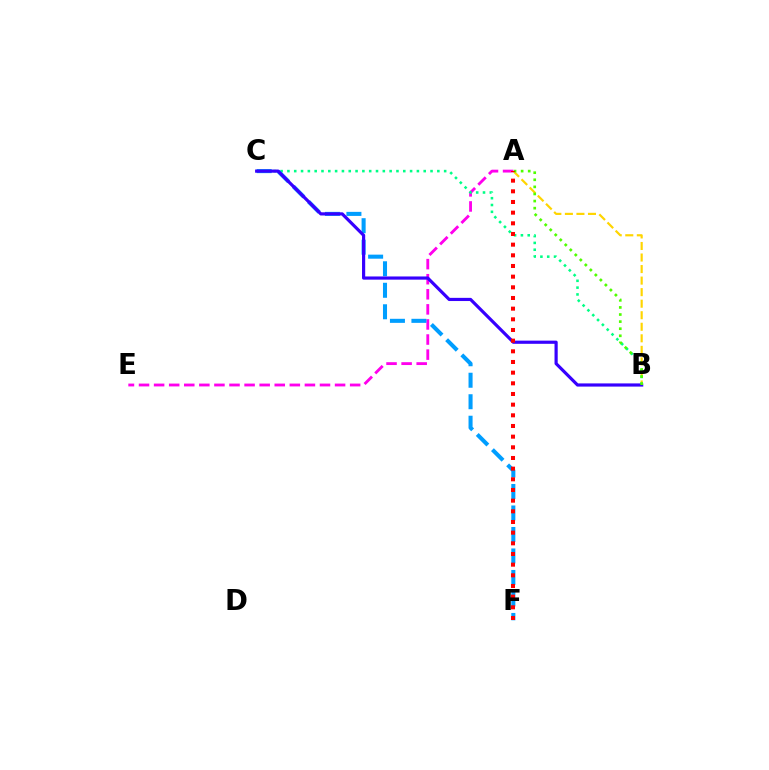{('A', 'B'): [{'color': '#ffd500', 'line_style': 'dashed', 'thickness': 1.57}, {'color': '#4fff00', 'line_style': 'dotted', 'thickness': 1.93}], ('A', 'E'): [{'color': '#ff00ed', 'line_style': 'dashed', 'thickness': 2.05}], ('B', 'C'): [{'color': '#00ff86', 'line_style': 'dotted', 'thickness': 1.85}, {'color': '#3700ff', 'line_style': 'solid', 'thickness': 2.29}], ('C', 'F'): [{'color': '#009eff', 'line_style': 'dashed', 'thickness': 2.92}], ('A', 'F'): [{'color': '#ff0000', 'line_style': 'dotted', 'thickness': 2.9}]}